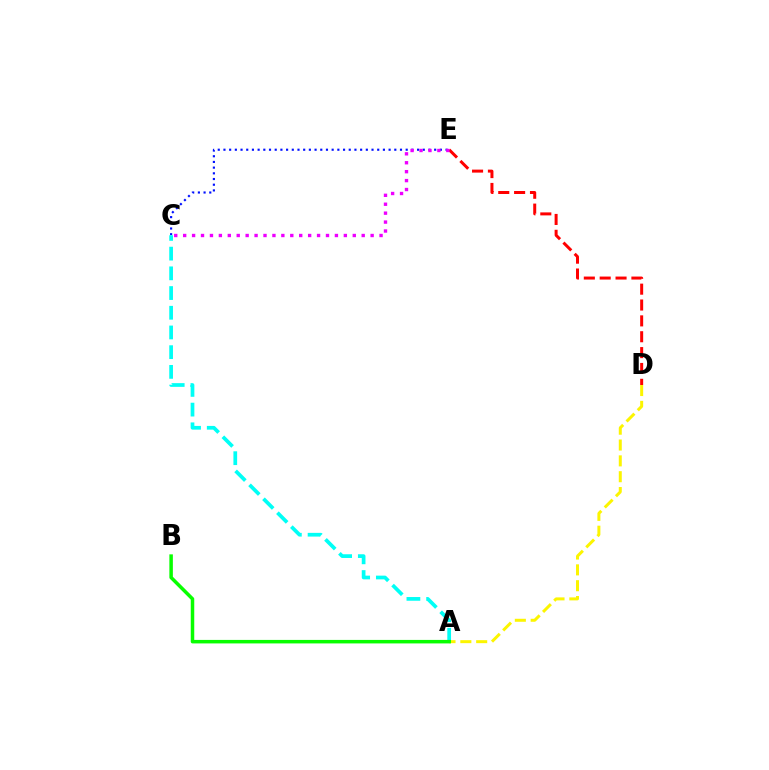{('A', 'D'): [{'color': '#fcf500', 'line_style': 'dashed', 'thickness': 2.15}], ('D', 'E'): [{'color': '#ff0000', 'line_style': 'dashed', 'thickness': 2.15}], ('C', 'E'): [{'color': '#0010ff', 'line_style': 'dotted', 'thickness': 1.55}, {'color': '#ee00ff', 'line_style': 'dotted', 'thickness': 2.43}], ('A', 'C'): [{'color': '#00fff6', 'line_style': 'dashed', 'thickness': 2.68}], ('A', 'B'): [{'color': '#08ff00', 'line_style': 'solid', 'thickness': 2.52}]}